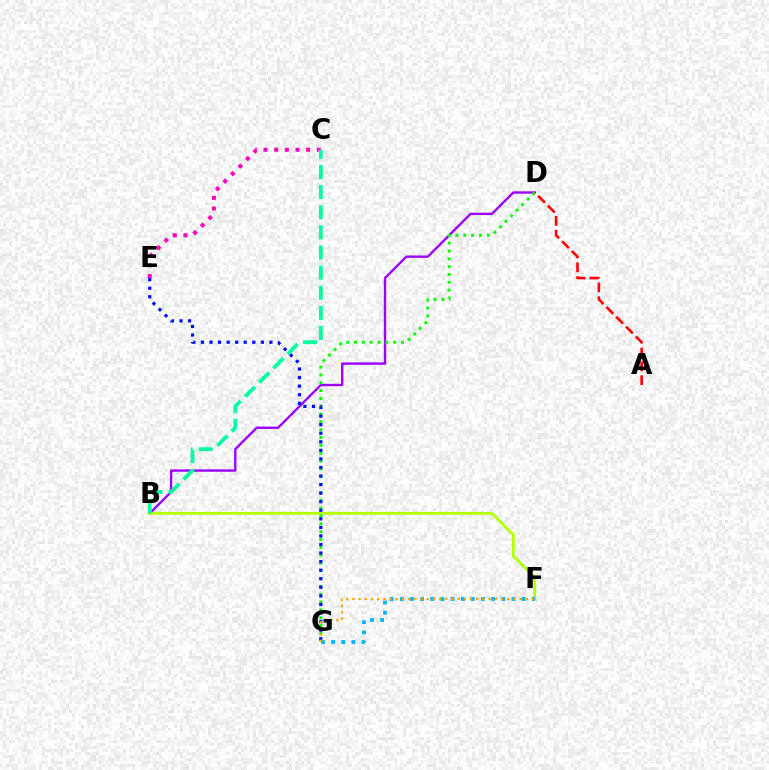{('B', 'D'): [{'color': '#9b00ff', 'line_style': 'solid', 'thickness': 1.71}], ('C', 'E'): [{'color': '#ff00bd', 'line_style': 'dotted', 'thickness': 2.9}], ('B', 'F'): [{'color': '#b3ff00', 'line_style': 'solid', 'thickness': 2.01}], ('F', 'G'): [{'color': '#00b5ff', 'line_style': 'dotted', 'thickness': 2.76}, {'color': '#ffa500', 'line_style': 'dotted', 'thickness': 1.68}], ('D', 'G'): [{'color': '#08ff00', 'line_style': 'dotted', 'thickness': 2.13}], ('E', 'G'): [{'color': '#0010ff', 'line_style': 'dotted', 'thickness': 2.33}], ('A', 'D'): [{'color': '#ff0000', 'line_style': 'dashed', 'thickness': 1.88}], ('B', 'C'): [{'color': '#00ff9d', 'line_style': 'dashed', 'thickness': 2.73}]}